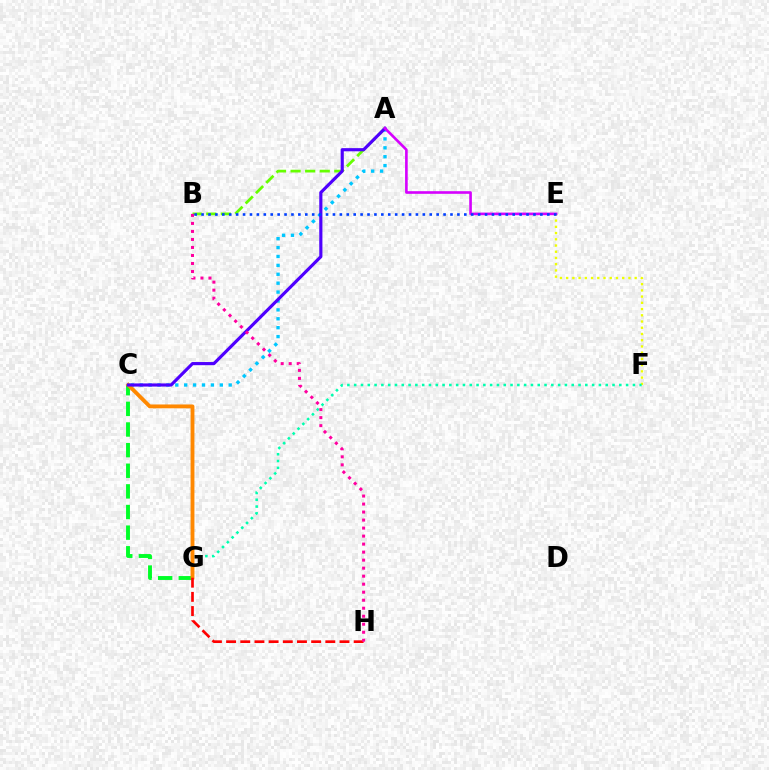{('A', 'B'): [{'color': '#66ff00', 'line_style': 'dashed', 'thickness': 1.98}], ('E', 'F'): [{'color': '#eeff00', 'line_style': 'dotted', 'thickness': 1.69}], ('C', 'G'): [{'color': '#00ff27', 'line_style': 'dashed', 'thickness': 2.8}, {'color': '#ff8800', 'line_style': 'solid', 'thickness': 2.77}], ('A', 'C'): [{'color': '#00c7ff', 'line_style': 'dotted', 'thickness': 2.42}, {'color': '#4f00ff', 'line_style': 'solid', 'thickness': 2.27}], ('F', 'G'): [{'color': '#00ffaf', 'line_style': 'dotted', 'thickness': 1.85}], ('A', 'E'): [{'color': '#d600ff', 'line_style': 'solid', 'thickness': 1.89}], ('G', 'H'): [{'color': '#ff0000', 'line_style': 'dashed', 'thickness': 1.93}], ('B', 'H'): [{'color': '#ff00a0', 'line_style': 'dotted', 'thickness': 2.18}], ('B', 'E'): [{'color': '#003fff', 'line_style': 'dotted', 'thickness': 1.88}]}